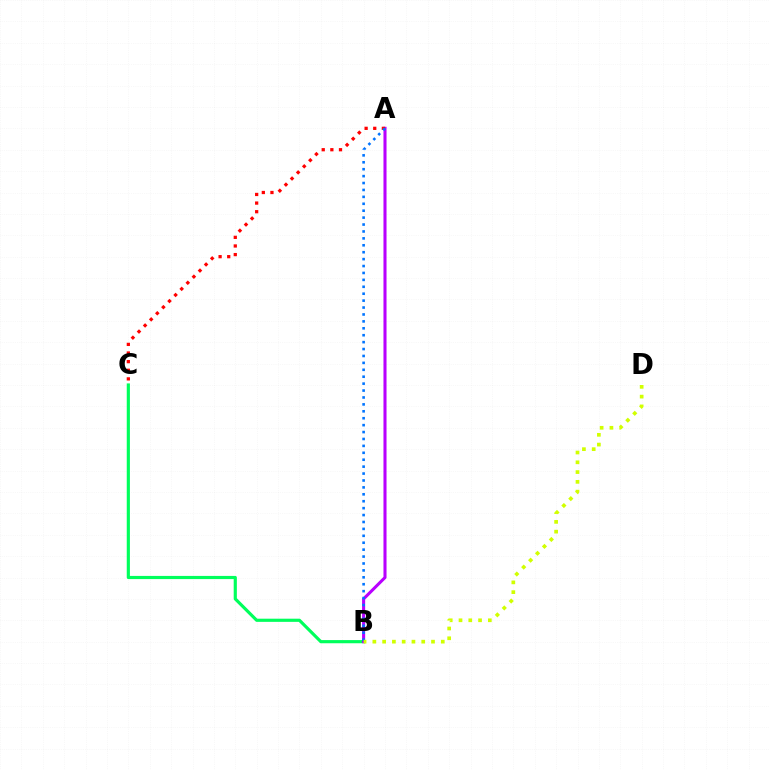{('B', 'C'): [{'color': '#00ff5c', 'line_style': 'solid', 'thickness': 2.28}], ('A', 'B'): [{'color': '#b900ff', 'line_style': 'solid', 'thickness': 2.21}, {'color': '#0074ff', 'line_style': 'dotted', 'thickness': 1.88}], ('A', 'C'): [{'color': '#ff0000', 'line_style': 'dotted', 'thickness': 2.34}], ('B', 'D'): [{'color': '#d1ff00', 'line_style': 'dotted', 'thickness': 2.66}]}